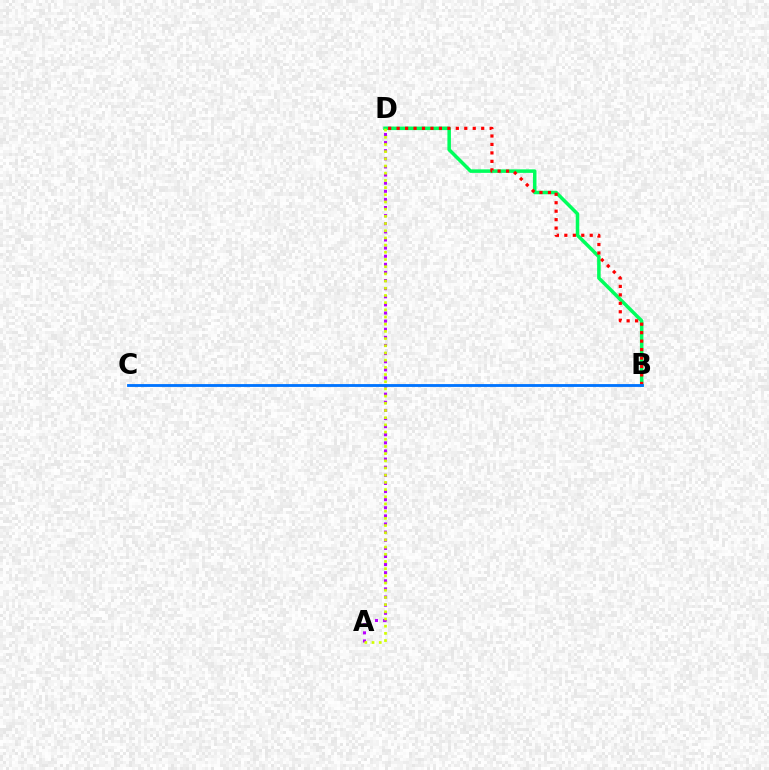{('A', 'D'): [{'color': '#b900ff', 'line_style': 'dotted', 'thickness': 2.2}, {'color': '#d1ff00', 'line_style': 'dotted', 'thickness': 1.95}], ('B', 'D'): [{'color': '#00ff5c', 'line_style': 'solid', 'thickness': 2.53}, {'color': '#ff0000', 'line_style': 'dotted', 'thickness': 2.3}], ('B', 'C'): [{'color': '#0074ff', 'line_style': 'solid', 'thickness': 2.04}]}